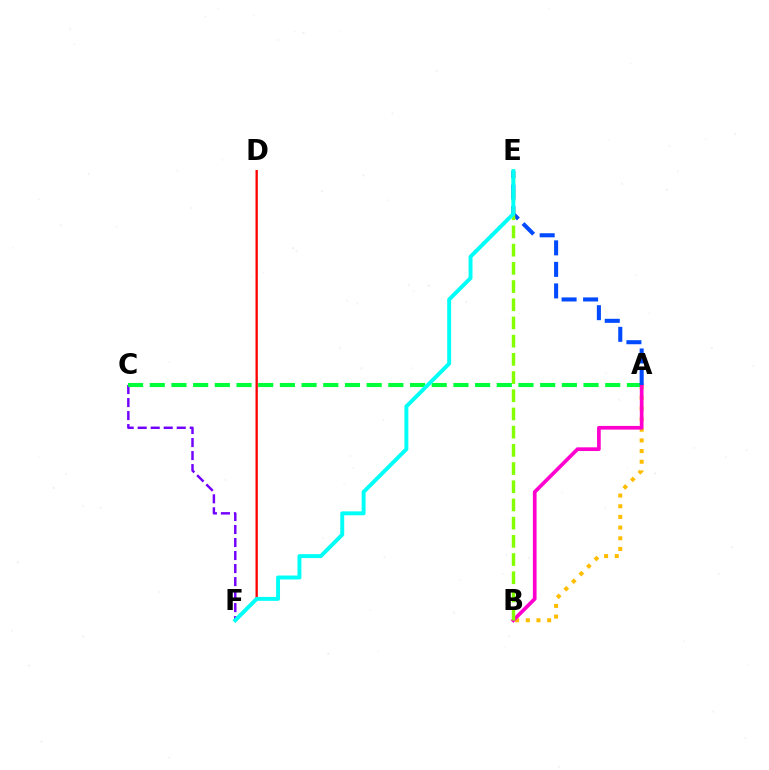{('A', 'B'): [{'color': '#ffbd00', 'line_style': 'dotted', 'thickness': 2.9}, {'color': '#ff00cf', 'line_style': 'solid', 'thickness': 2.66}], ('C', 'F'): [{'color': '#7200ff', 'line_style': 'dashed', 'thickness': 1.77}], ('A', 'C'): [{'color': '#00ff39', 'line_style': 'dashed', 'thickness': 2.95}], ('A', 'E'): [{'color': '#004bff', 'line_style': 'dashed', 'thickness': 2.92}], ('B', 'E'): [{'color': '#84ff00', 'line_style': 'dashed', 'thickness': 2.47}], ('D', 'F'): [{'color': '#ff0000', 'line_style': 'solid', 'thickness': 1.67}], ('E', 'F'): [{'color': '#00fff6', 'line_style': 'solid', 'thickness': 2.83}]}